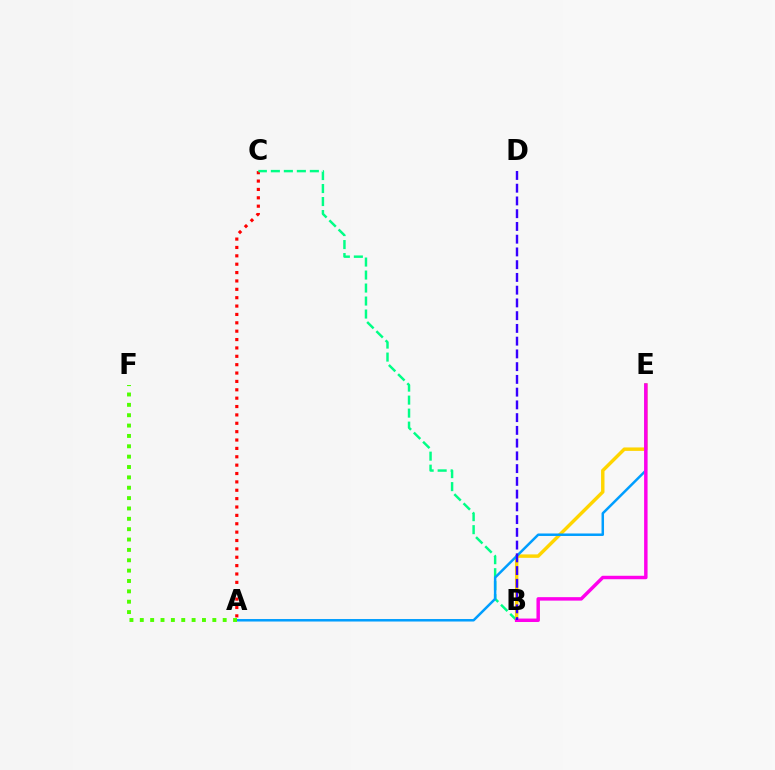{('A', 'C'): [{'color': '#ff0000', 'line_style': 'dotted', 'thickness': 2.27}], ('B', 'C'): [{'color': '#00ff86', 'line_style': 'dashed', 'thickness': 1.77}], ('B', 'E'): [{'color': '#ffd500', 'line_style': 'solid', 'thickness': 2.47}, {'color': '#ff00ed', 'line_style': 'solid', 'thickness': 2.49}], ('A', 'E'): [{'color': '#009eff', 'line_style': 'solid', 'thickness': 1.8}], ('A', 'F'): [{'color': '#4fff00', 'line_style': 'dotted', 'thickness': 2.82}], ('B', 'D'): [{'color': '#3700ff', 'line_style': 'dashed', 'thickness': 1.73}]}